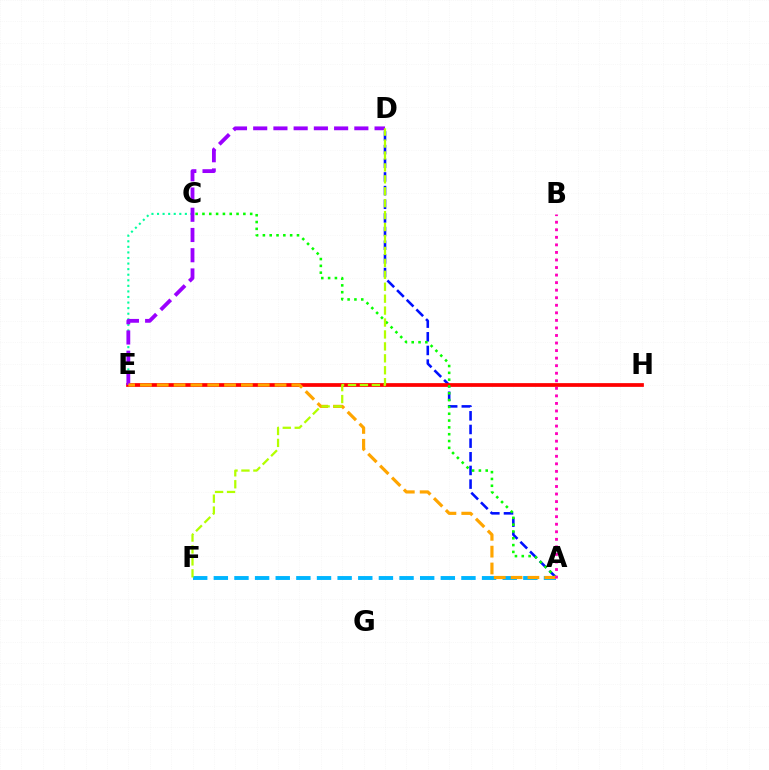{('A', 'D'): [{'color': '#0010ff', 'line_style': 'dashed', 'thickness': 1.86}], ('E', 'H'): [{'color': '#ff0000', 'line_style': 'solid', 'thickness': 2.69}], ('A', 'F'): [{'color': '#00b5ff', 'line_style': 'dashed', 'thickness': 2.8}], ('C', 'E'): [{'color': '#00ff9d', 'line_style': 'dotted', 'thickness': 1.51}], ('A', 'C'): [{'color': '#08ff00', 'line_style': 'dotted', 'thickness': 1.85}], ('D', 'E'): [{'color': '#9b00ff', 'line_style': 'dashed', 'thickness': 2.75}], ('A', 'E'): [{'color': '#ffa500', 'line_style': 'dashed', 'thickness': 2.29}], ('A', 'B'): [{'color': '#ff00bd', 'line_style': 'dotted', 'thickness': 2.05}], ('D', 'F'): [{'color': '#b3ff00', 'line_style': 'dashed', 'thickness': 1.62}]}